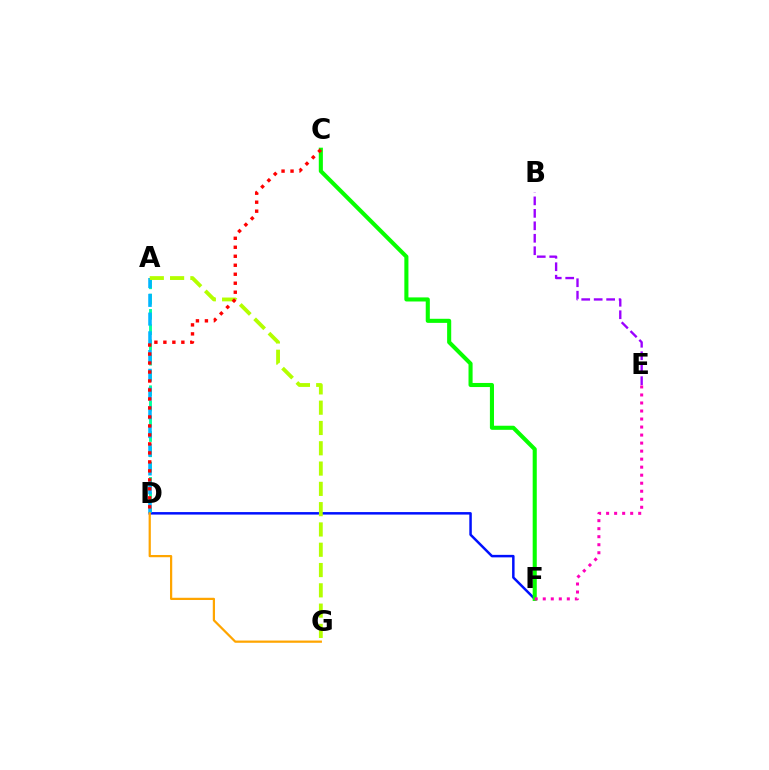{('B', 'E'): [{'color': '#9b00ff', 'line_style': 'dashed', 'thickness': 1.69}], ('A', 'D'): [{'color': '#00ff9d', 'line_style': 'dashed', 'thickness': 2.07}, {'color': '#00b5ff', 'line_style': 'dashed', 'thickness': 2.55}], ('D', 'F'): [{'color': '#0010ff', 'line_style': 'solid', 'thickness': 1.8}], ('A', 'G'): [{'color': '#b3ff00', 'line_style': 'dashed', 'thickness': 2.76}], ('C', 'F'): [{'color': '#08ff00', 'line_style': 'solid', 'thickness': 2.94}], ('C', 'D'): [{'color': '#ff0000', 'line_style': 'dotted', 'thickness': 2.44}], ('D', 'G'): [{'color': '#ffa500', 'line_style': 'solid', 'thickness': 1.6}], ('E', 'F'): [{'color': '#ff00bd', 'line_style': 'dotted', 'thickness': 2.18}]}